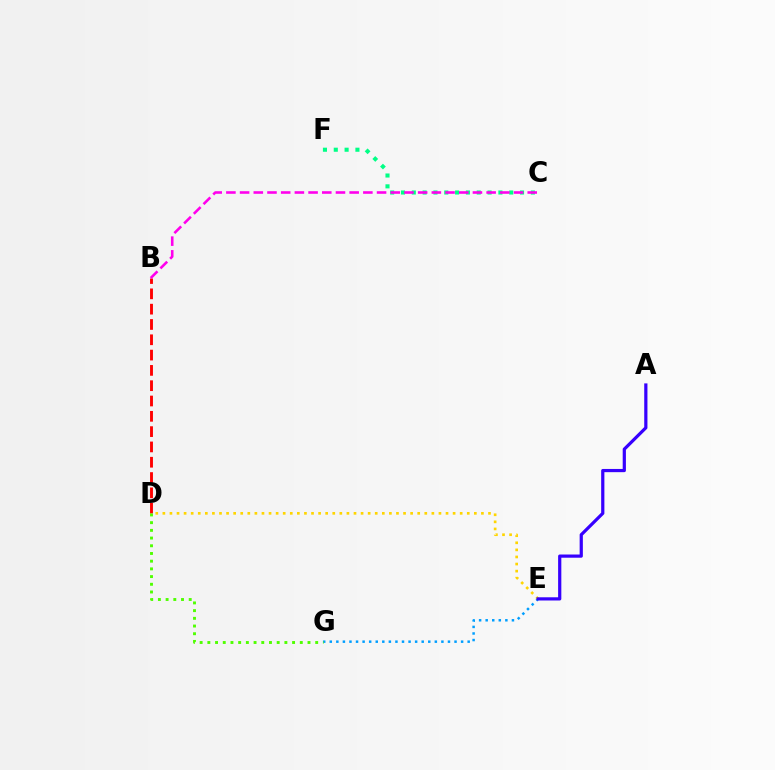{('C', 'F'): [{'color': '#00ff86', 'line_style': 'dotted', 'thickness': 2.94}], ('D', 'E'): [{'color': '#ffd500', 'line_style': 'dotted', 'thickness': 1.92}], ('E', 'G'): [{'color': '#009eff', 'line_style': 'dotted', 'thickness': 1.78}], ('A', 'E'): [{'color': '#3700ff', 'line_style': 'solid', 'thickness': 2.31}], ('B', 'D'): [{'color': '#ff0000', 'line_style': 'dashed', 'thickness': 2.08}], ('D', 'G'): [{'color': '#4fff00', 'line_style': 'dotted', 'thickness': 2.09}], ('B', 'C'): [{'color': '#ff00ed', 'line_style': 'dashed', 'thickness': 1.86}]}